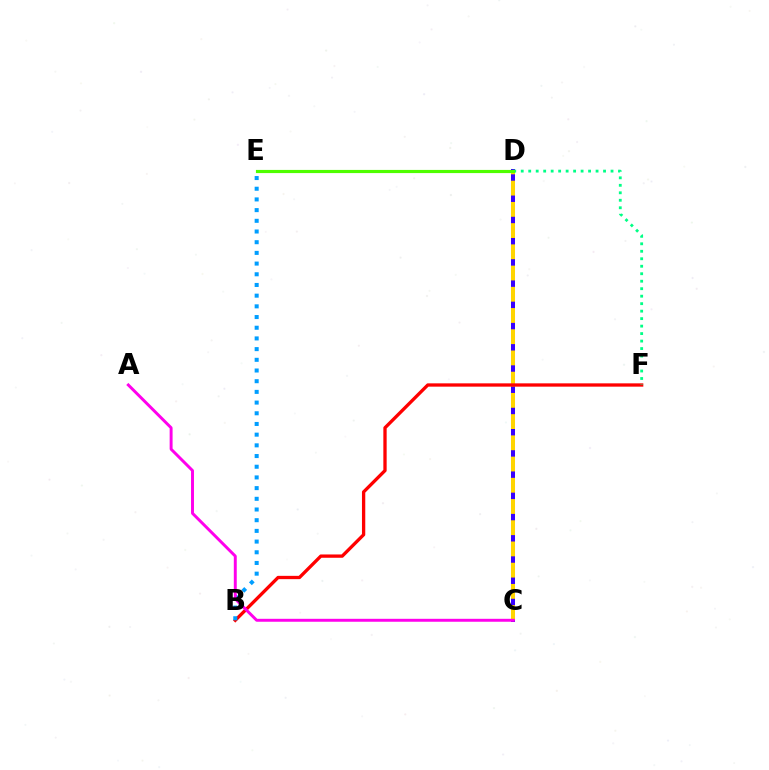{('C', 'D'): [{'color': '#3700ff', 'line_style': 'solid', 'thickness': 2.89}, {'color': '#ffd500', 'line_style': 'dashed', 'thickness': 2.88}], ('B', 'F'): [{'color': '#ff0000', 'line_style': 'solid', 'thickness': 2.38}], ('B', 'E'): [{'color': '#009eff', 'line_style': 'dotted', 'thickness': 2.91}], ('D', 'F'): [{'color': '#00ff86', 'line_style': 'dotted', 'thickness': 2.03}], ('A', 'C'): [{'color': '#ff00ed', 'line_style': 'solid', 'thickness': 2.12}], ('D', 'E'): [{'color': '#4fff00', 'line_style': 'solid', 'thickness': 2.28}]}